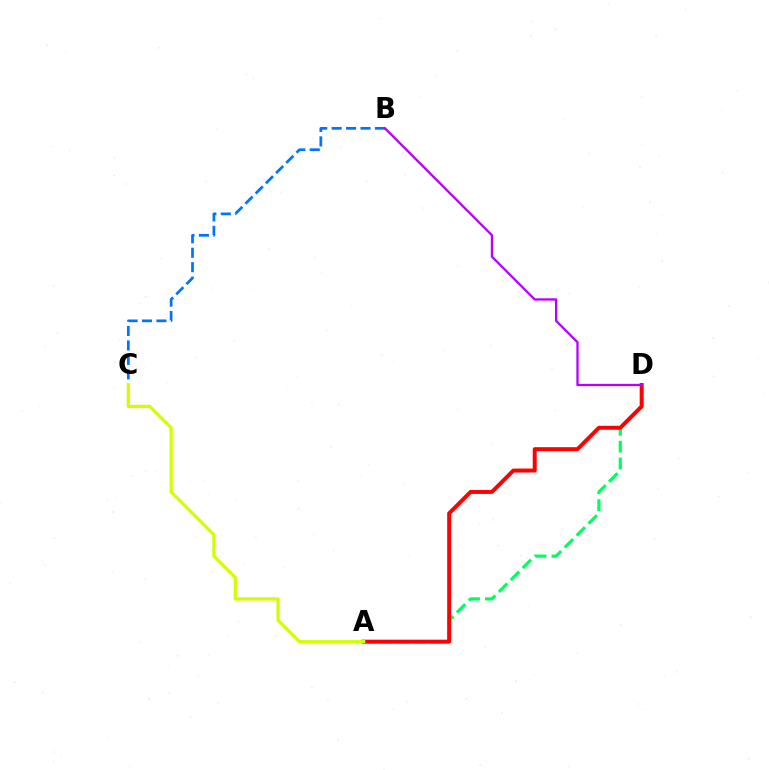{('A', 'D'): [{'color': '#00ff5c', 'line_style': 'dashed', 'thickness': 2.29}, {'color': '#ff0000', 'line_style': 'solid', 'thickness': 2.86}], ('B', 'C'): [{'color': '#0074ff', 'line_style': 'dashed', 'thickness': 1.96}], ('B', 'D'): [{'color': '#b900ff', 'line_style': 'solid', 'thickness': 1.67}], ('A', 'C'): [{'color': '#d1ff00', 'line_style': 'solid', 'thickness': 2.34}]}